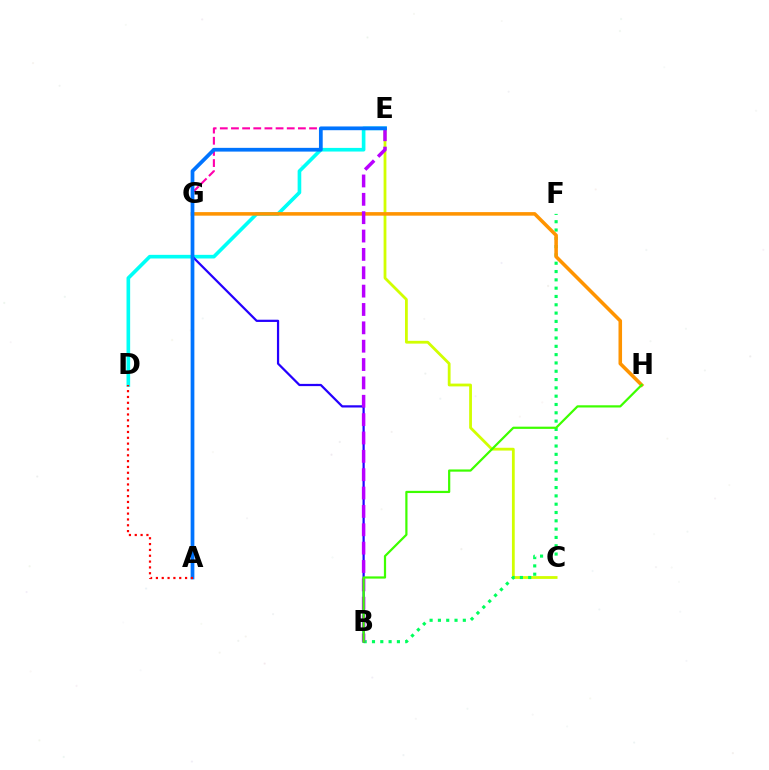{('E', 'G'): [{'color': '#ff00ac', 'line_style': 'dashed', 'thickness': 1.52}], ('C', 'E'): [{'color': '#d1ff00', 'line_style': 'solid', 'thickness': 2.01}], ('D', 'E'): [{'color': '#00fff6', 'line_style': 'solid', 'thickness': 2.62}], ('B', 'F'): [{'color': '#00ff5c', 'line_style': 'dotted', 'thickness': 2.26}], ('B', 'G'): [{'color': '#2500ff', 'line_style': 'solid', 'thickness': 1.61}], ('G', 'H'): [{'color': '#ff9400', 'line_style': 'solid', 'thickness': 2.56}], ('B', 'E'): [{'color': '#b900ff', 'line_style': 'dashed', 'thickness': 2.49}], ('A', 'E'): [{'color': '#0074ff', 'line_style': 'solid', 'thickness': 2.7}], ('A', 'D'): [{'color': '#ff0000', 'line_style': 'dotted', 'thickness': 1.58}], ('B', 'H'): [{'color': '#3dff00', 'line_style': 'solid', 'thickness': 1.59}]}